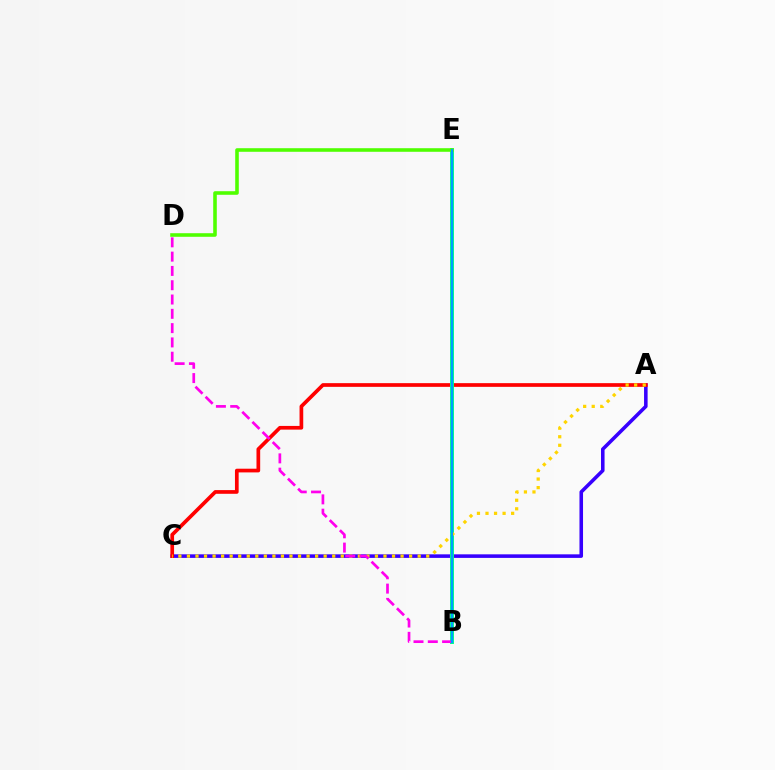{('A', 'C'): [{'color': '#3700ff', 'line_style': 'solid', 'thickness': 2.57}, {'color': '#ff0000', 'line_style': 'solid', 'thickness': 2.66}, {'color': '#ffd500', 'line_style': 'dotted', 'thickness': 2.32}], ('B', 'E'): [{'color': '#00ff86', 'line_style': 'solid', 'thickness': 2.83}, {'color': '#009eff', 'line_style': 'solid', 'thickness': 1.53}], ('D', 'E'): [{'color': '#4fff00', 'line_style': 'solid', 'thickness': 2.58}], ('B', 'D'): [{'color': '#ff00ed', 'line_style': 'dashed', 'thickness': 1.94}]}